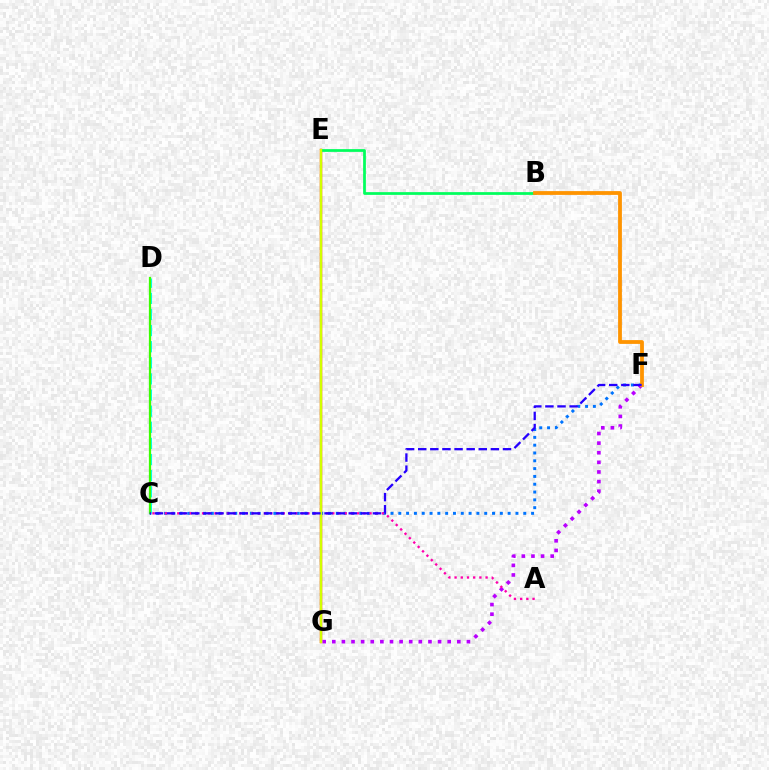{('E', 'G'): [{'color': '#ff0000', 'line_style': 'solid', 'thickness': 1.71}, {'color': '#d1ff00', 'line_style': 'solid', 'thickness': 1.7}], ('C', 'F'): [{'color': '#0074ff', 'line_style': 'dotted', 'thickness': 2.12}, {'color': '#2500ff', 'line_style': 'dashed', 'thickness': 1.65}], ('F', 'G'): [{'color': '#b900ff', 'line_style': 'dotted', 'thickness': 2.61}], ('A', 'C'): [{'color': '#ff00ac', 'line_style': 'dotted', 'thickness': 1.69}], ('C', 'D'): [{'color': '#00fff6', 'line_style': 'dashed', 'thickness': 2.19}, {'color': '#3dff00', 'line_style': 'solid', 'thickness': 1.62}], ('B', 'E'): [{'color': '#00ff5c', 'line_style': 'solid', 'thickness': 1.97}], ('B', 'F'): [{'color': '#ff9400', 'line_style': 'solid', 'thickness': 2.73}]}